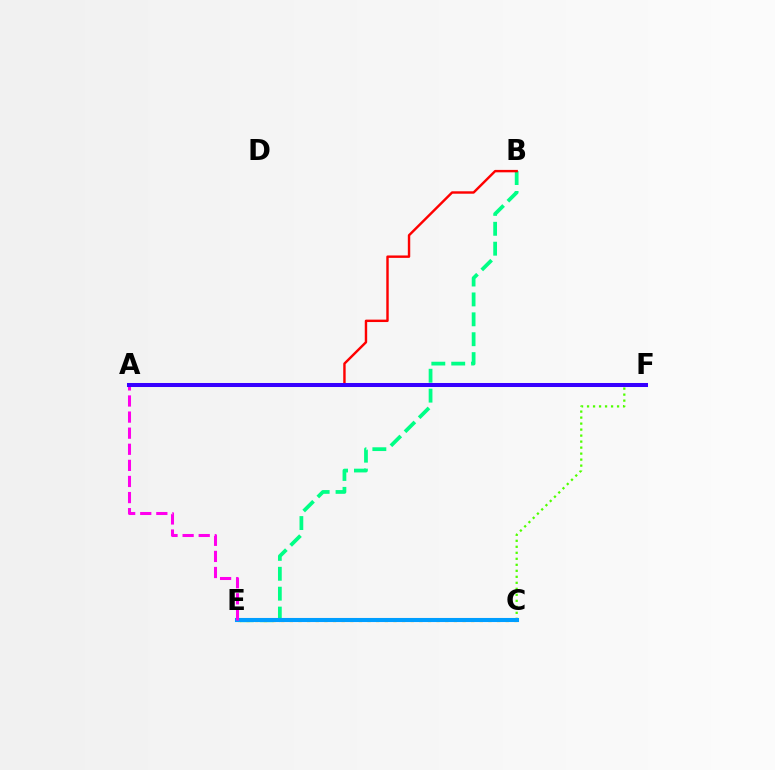{('B', 'E'): [{'color': '#00ff86', 'line_style': 'dashed', 'thickness': 2.7}], ('C', 'F'): [{'color': '#4fff00', 'line_style': 'dotted', 'thickness': 1.63}], ('C', 'E'): [{'color': '#ffd500', 'line_style': 'dotted', 'thickness': 2.35}, {'color': '#009eff', 'line_style': 'solid', 'thickness': 2.93}], ('A', 'E'): [{'color': '#ff00ed', 'line_style': 'dashed', 'thickness': 2.19}], ('A', 'B'): [{'color': '#ff0000', 'line_style': 'solid', 'thickness': 1.74}], ('A', 'F'): [{'color': '#3700ff', 'line_style': 'solid', 'thickness': 2.89}]}